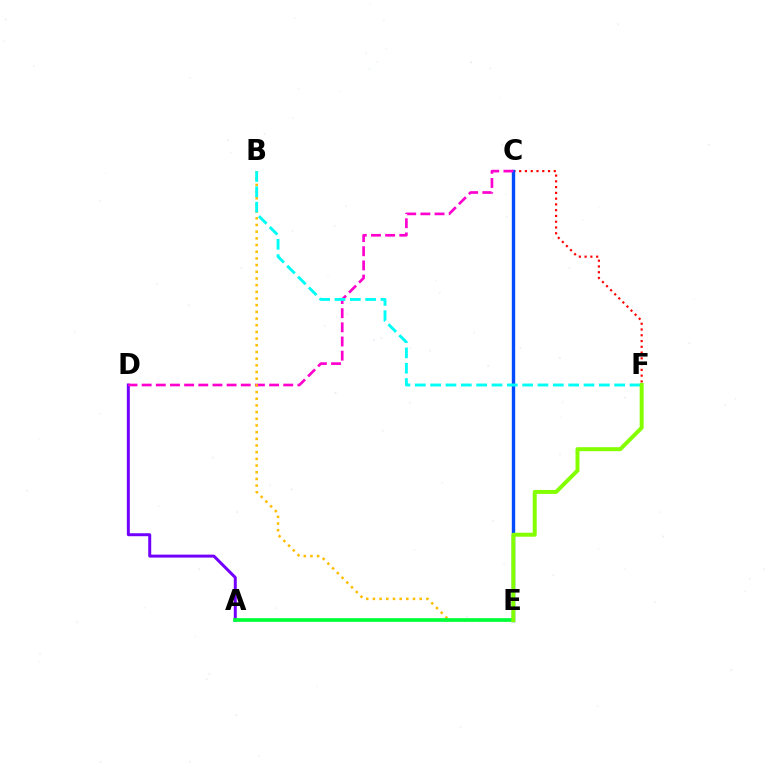{('A', 'D'): [{'color': '#7200ff', 'line_style': 'solid', 'thickness': 2.14}], ('C', 'F'): [{'color': '#ff0000', 'line_style': 'dotted', 'thickness': 1.57}], ('C', 'E'): [{'color': '#004bff', 'line_style': 'solid', 'thickness': 2.43}], ('C', 'D'): [{'color': '#ff00cf', 'line_style': 'dashed', 'thickness': 1.92}], ('B', 'E'): [{'color': '#ffbd00', 'line_style': 'dotted', 'thickness': 1.82}], ('B', 'F'): [{'color': '#00fff6', 'line_style': 'dashed', 'thickness': 2.08}], ('A', 'E'): [{'color': '#00ff39', 'line_style': 'solid', 'thickness': 2.67}], ('E', 'F'): [{'color': '#84ff00', 'line_style': 'solid', 'thickness': 2.86}]}